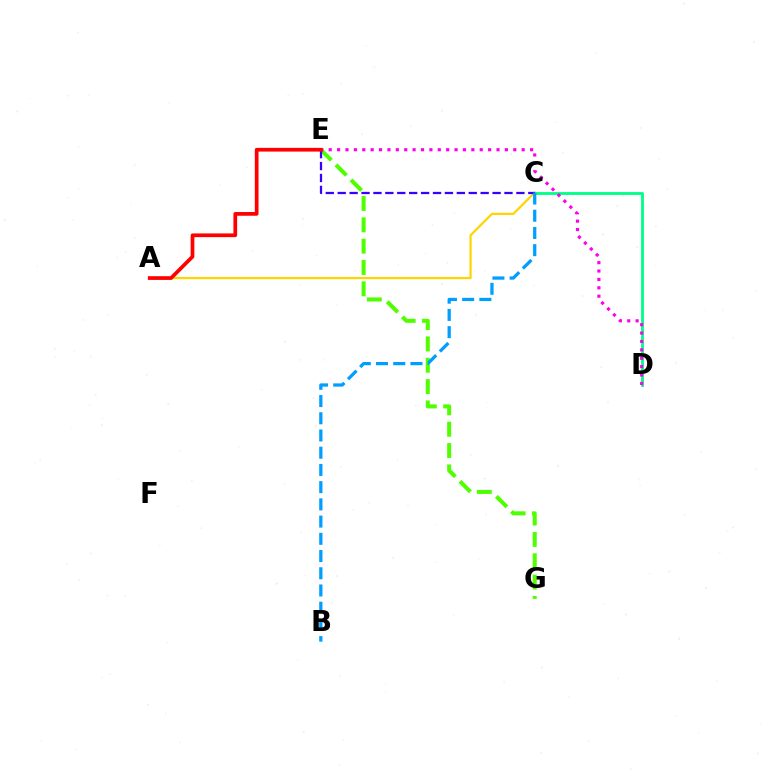{('E', 'G'): [{'color': '#4fff00', 'line_style': 'dashed', 'thickness': 2.9}], ('C', 'D'): [{'color': '#00ff86', 'line_style': 'solid', 'thickness': 2.04}], ('A', 'C'): [{'color': '#ffd500', 'line_style': 'solid', 'thickness': 1.59}], ('D', 'E'): [{'color': '#ff00ed', 'line_style': 'dotted', 'thickness': 2.28}], ('C', 'E'): [{'color': '#3700ff', 'line_style': 'dashed', 'thickness': 1.62}], ('B', 'C'): [{'color': '#009eff', 'line_style': 'dashed', 'thickness': 2.34}], ('A', 'E'): [{'color': '#ff0000', 'line_style': 'solid', 'thickness': 2.68}]}